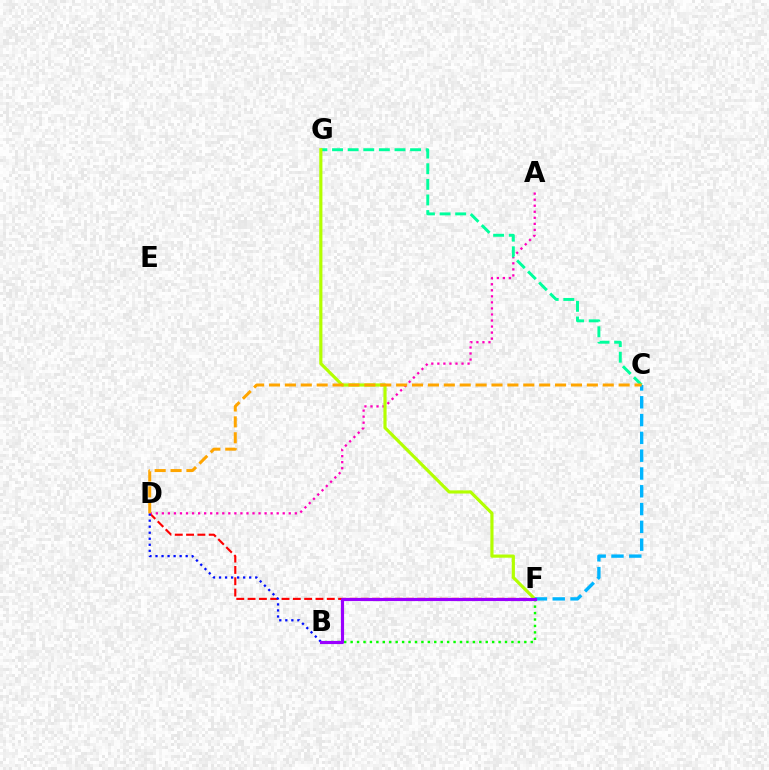{('D', 'F'): [{'color': '#ff0000', 'line_style': 'dashed', 'thickness': 1.54}], ('A', 'D'): [{'color': '#ff00bd', 'line_style': 'dotted', 'thickness': 1.64}], ('B', 'D'): [{'color': '#0010ff', 'line_style': 'dotted', 'thickness': 1.64}], ('C', 'G'): [{'color': '#00ff9d', 'line_style': 'dashed', 'thickness': 2.12}], ('F', 'G'): [{'color': '#b3ff00', 'line_style': 'solid', 'thickness': 2.28}], ('C', 'F'): [{'color': '#00b5ff', 'line_style': 'dashed', 'thickness': 2.42}], ('B', 'F'): [{'color': '#08ff00', 'line_style': 'dotted', 'thickness': 1.75}, {'color': '#9b00ff', 'line_style': 'solid', 'thickness': 2.27}], ('C', 'D'): [{'color': '#ffa500', 'line_style': 'dashed', 'thickness': 2.16}]}